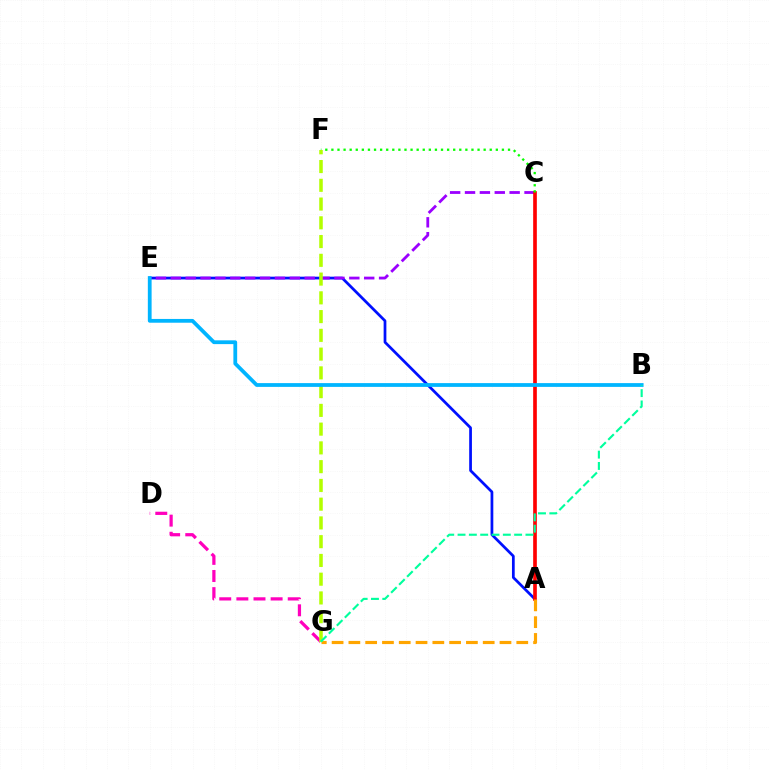{('A', 'E'): [{'color': '#0010ff', 'line_style': 'solid', 'thickness': 1.97}], ('C', 'E'): [{'color': '#9b00ff', 'line_style': 'dashed', 'thickness': 2.02}], ('A', 'C'): [{'color': '#ff0000', 'line_style': 'solid', 'thickness': 2.64}], ('C', 'F'): [{'color': '#08ff00', 'line_style': 'dotted', 'thickness': 1.65}], ('D', 'G'): [{'color': '#ff00bd', 'line_style': 'dashed', 'thickness': 2.33}], ('A', 'G'): [{'color': '#ffa500', 'line_style': 'dashed', 'thickness': 2.28}], ('F', 'G'): [{'color': '#b3ff00', 'line_style': 'dashed', 'thickness': 2.55}], ('B', 'E'): [{'color': '#00b5ff', 'line_style': 'solid', 'thickness': 2.72}], ('B', 'G'): [{'color': '#00ff9d', 'line_style': 'dashed', 'thickness': 1.54}]}